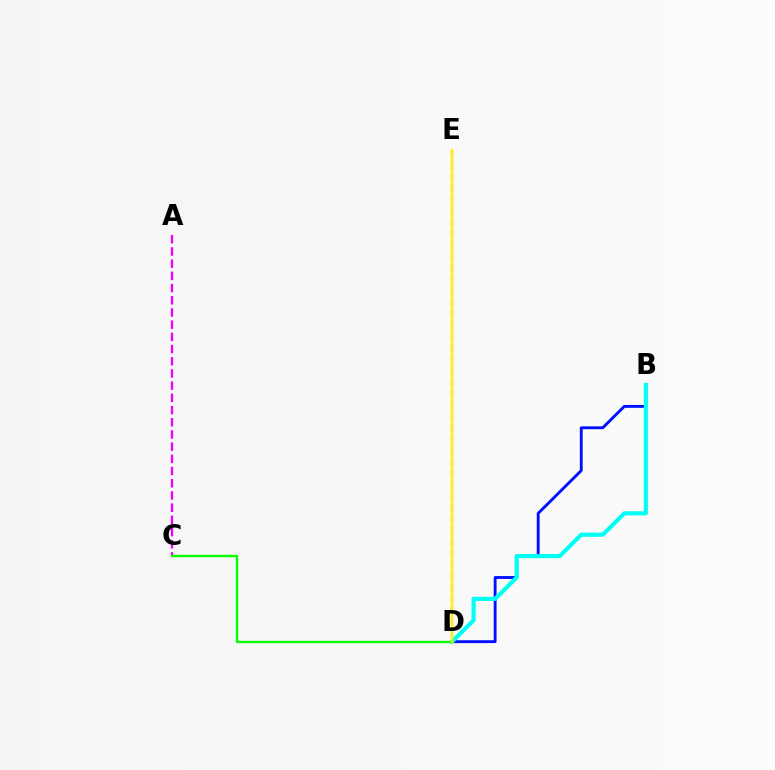{('B', 'D'): [{'color': '#0010ff', 'line_style': 'solid', 'thickness': 2.07}, {'color': '#00fff6', 'line_style': 'solid', 'thickness': 2.98}], ('A', 'C'): [{'color': '#ee00ff', 'line_style': 'dashed', 'thickness': 1.66}], ('D', 'E'): [{'color': '#ff0000', 'line_style': 'dashed', 'thickness': 1.55}, {'color': '#fcf500', 'line_style': 'solid', 'thickness': 1.68}], ('C', 'D'): [{'color': '#08ff00', 'line_style': 'solid', 'thickness': 1.73}]}